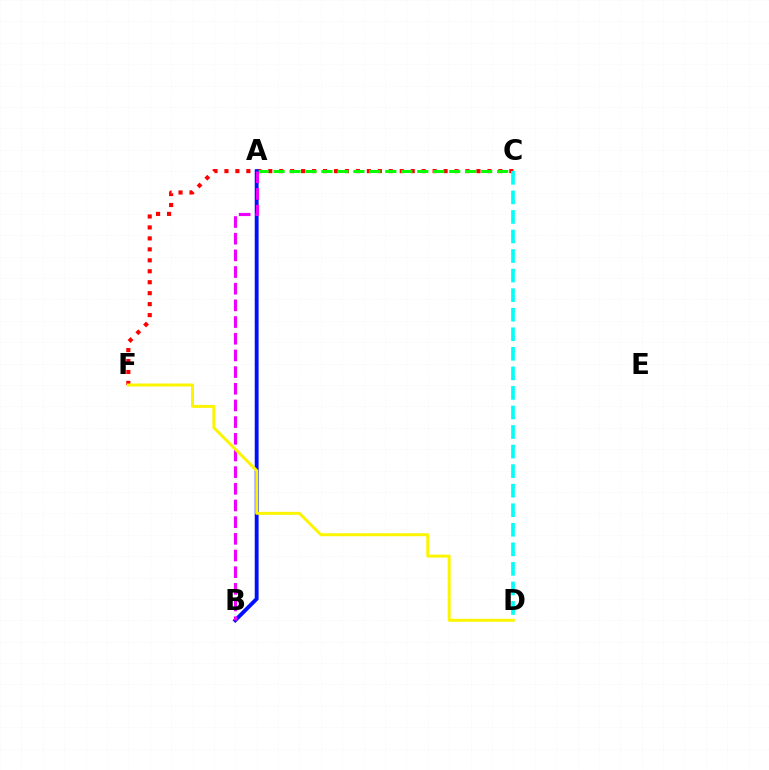{('C', 'F'): [{'color': '#ff0000', 'line_style': 'dotted', 'thickness': 2.98}], ('A', 'C'): [{'color': '#08ff00', 'line_style': 'dashed', 'thickness': 2.17}], ('A', 'B'): [{'color': '#0010ff', 'line_style': 'solid', 'thickness': 2.78}, {'color': '#ee00ff', 'line_style': 'dashed', 'thickness': 2.27}], ('C', 'D'): [{'color': '#00fff6', 'line_style': 'dashed', 'thickness': 2.66}], ('D', 'F'): [{'color': '#fcf500', 'line_style': 'solid', 'thickness': 2.14}]}